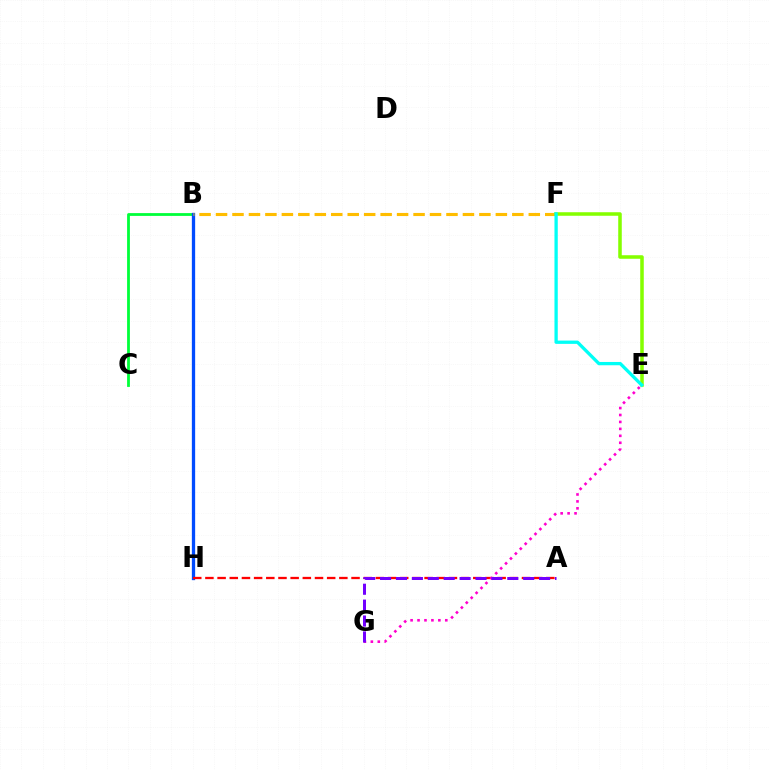{('B', 'C'): [{'color': '#00ff39', 'line_style': 'solid', 'thickness': 2.01}], ('B', 'H'): [{'color': '#004bff', 'line_style': 'solid', 'thickness': 2.37}], ('A', 'H'): [{'color': '#ff0000', 'line_style': 'dashed', 'thickness': 1.65}], ('B', 'F'): [{'color': '#ffbd00', 'line_style': 'dashed', 'thickness': 2.24}], ('E', 'F'): [{'color': '#84ff00', 'line_style': 'solid', 'thickness': 2.55}, {'color': '#00fff6', 'line_style': 'solid', 'thickness': 2.37}], ('E', 'G'): [{'color': '#ff00cf', 'line_style': 'dotted', 'thickness': 1.89}], ('A', 'G'): [{'color': '#7200ff', 'line_style': 'dashed', 'thickness': 2.16}]}